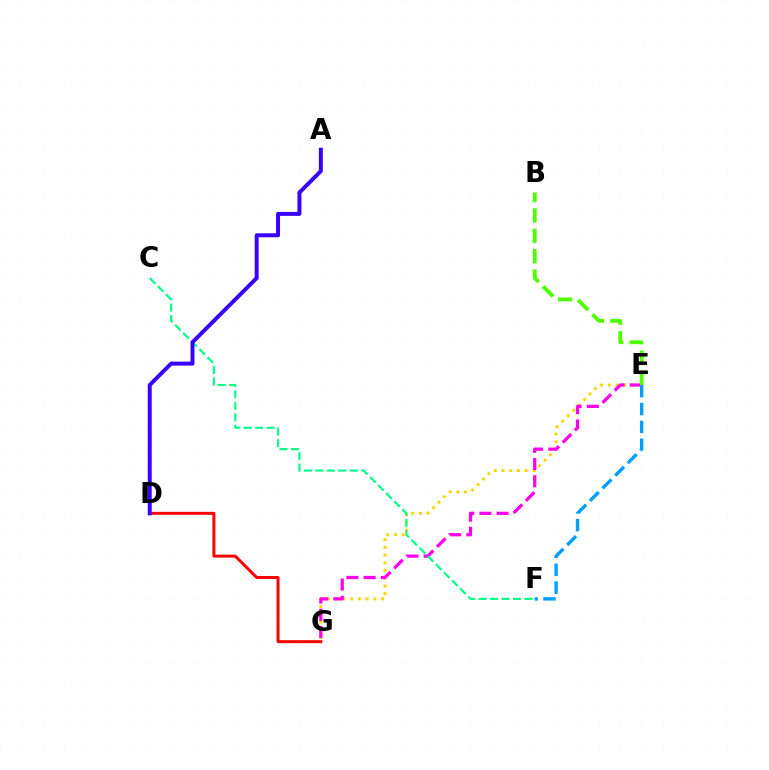{('E', 'G'): [{'color': '#ffd500', 'line_style': 'dotted', 'thickness': 2.1}, {'color': '#ff00ed', 'line_style': 'dashed', 'thickness': 2.34}], ('C', 'F'): [{'color': '#00ff86', 'line_style': 'dashed', 'thickness': 1.56}], ('B', 'E'): [{'color': '#4fff00', 'line_style': 'dashed', 'thickness': 2.77}], ('D', 'G'): [{'color': '#ff0000', 'line_style': 'solid', 'thickness': 2.15}], ('E', 'F'): [{'color': '#009eff', 'line_style': 'dashed', 'thickness': 2.42}], ('A', 'D'): [{'color': '#3700ff', 'line_style': 'solid', 'thickness': 2.86}]}